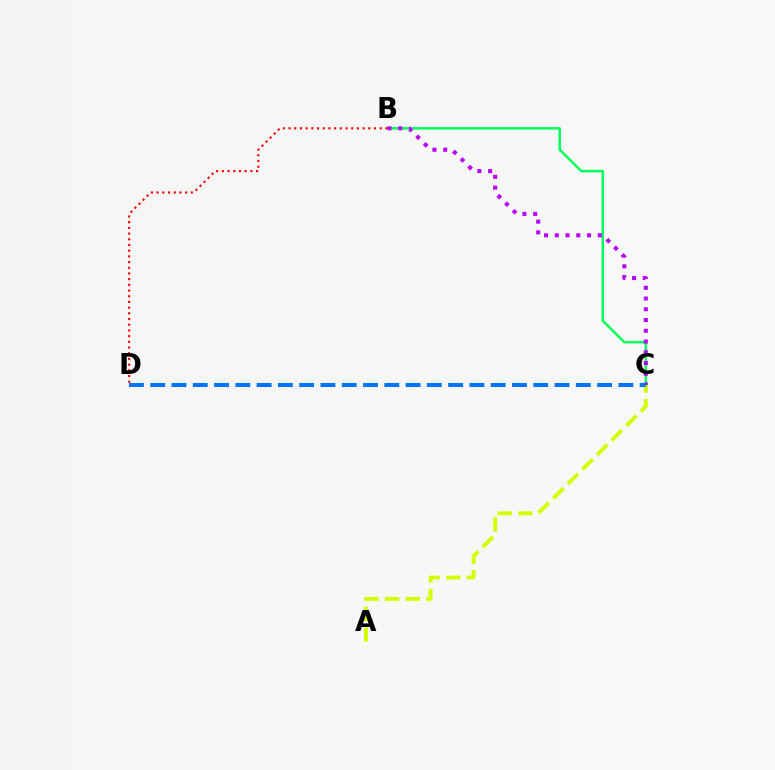{('B', 'C'): [{'color': '#00ff5c', 'line_style': 'solid', 'thickness': 1.8}, {'color': '#b900ff', 'line_style': 'dotted', 'thickness': 2.92}], ('A', 'C'): [{'color': '#d1ff00', 'line_style': 'dashed', 'thickness': 2.8}], ('B', 'D'): [{'color': '#ff0000', 'line_style': 'dotted', 'thickness': 1.55}], ('C', 'D'): [{'color': '#0074ff', 'line_style': 'dashed', 'thickness': 2.89}]}